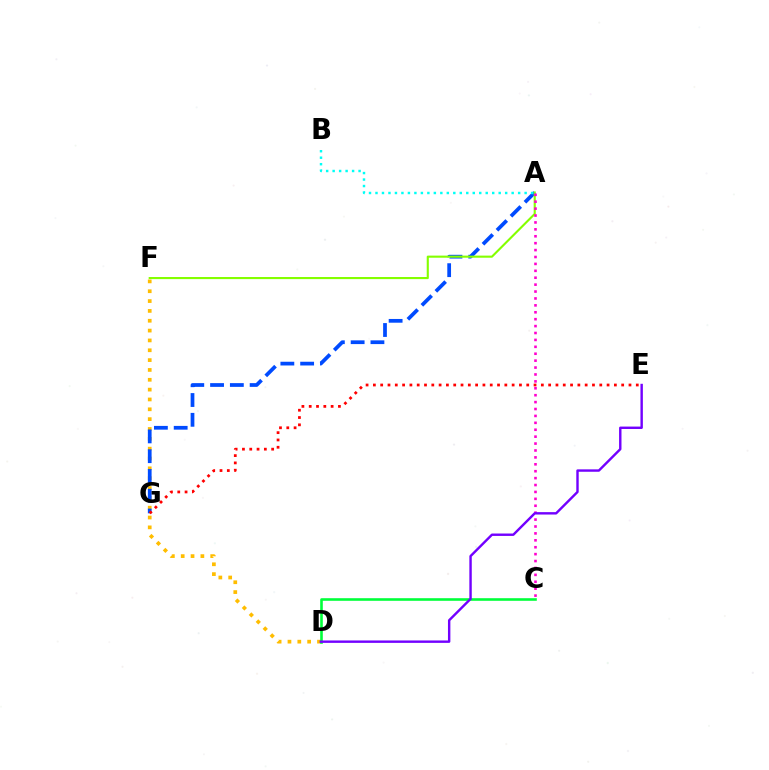{('D', 'F'): [{'color': '#ffbd00', 'line_style': 'dotted', 'thickness': 2.67}], ('A', 'G'): [{'color': '#004bff', 'line_style': 'dashed', 'thickness': 2.69}], ('E', 'G'): [{'color': '#ff0000', 'line_style': 'dotted', 'thickness': 1.98}], ('C', 'D'): [{'color': '#00ff39', 'line_style': 'solid', 'thickness': 1.88}], ('A', 'F'): [{'color': '#84ff00', 'line_style': 'solid', 'thickness': 1.52}], ('A', 'C'): [{'color': '#ff00cf', 'line_style': 'dotted', 'thickness': 1.88}], ('D', 'E'): [{'color': '#7200ff', 'line_style': 'solid', 'thickness': 1.74}], ('A', 'B'): [{'color': '#00fff6', 'line_style': 'dotted', 'thickness': 1.76}]}